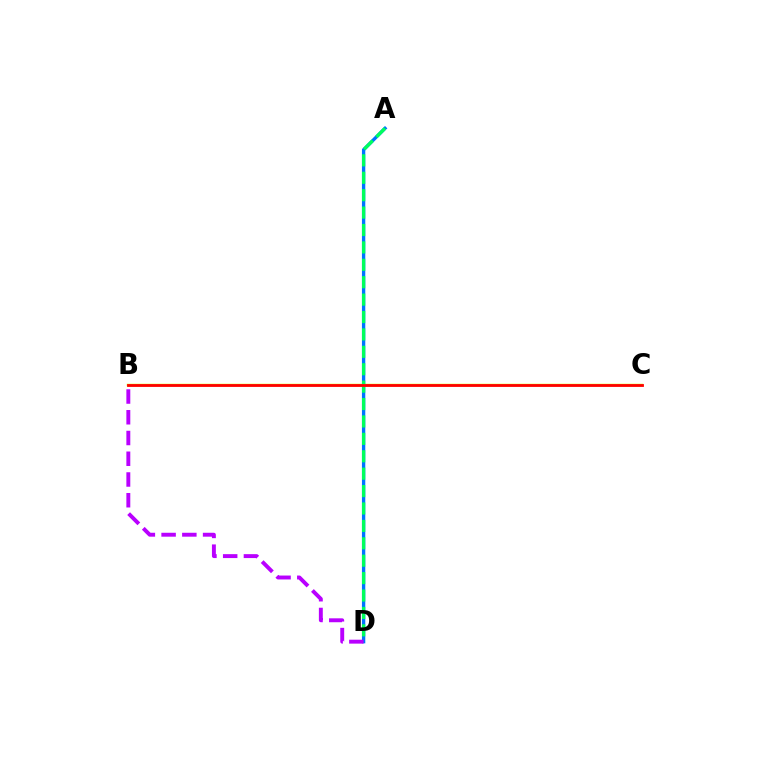{('A', 'D'): [{'color': '#0074ff', 'line_style': 'solid', 'thickness': 2.41}, {'color': '#00ff5c', 'line_style': 'dashed', 'thickness': 2.36}], ('B', 'D'): [{'color': '#b900ff', 'line_style': 'dashed', 'thickness': 2.82}], ('B', 'C'): [{'color': '#d1ff00', 'line_style': 'solid', 'thickness': 1.77}, {'color': '#ff0000', 'line_style': 'solid', 'thickness': 2.02}]}